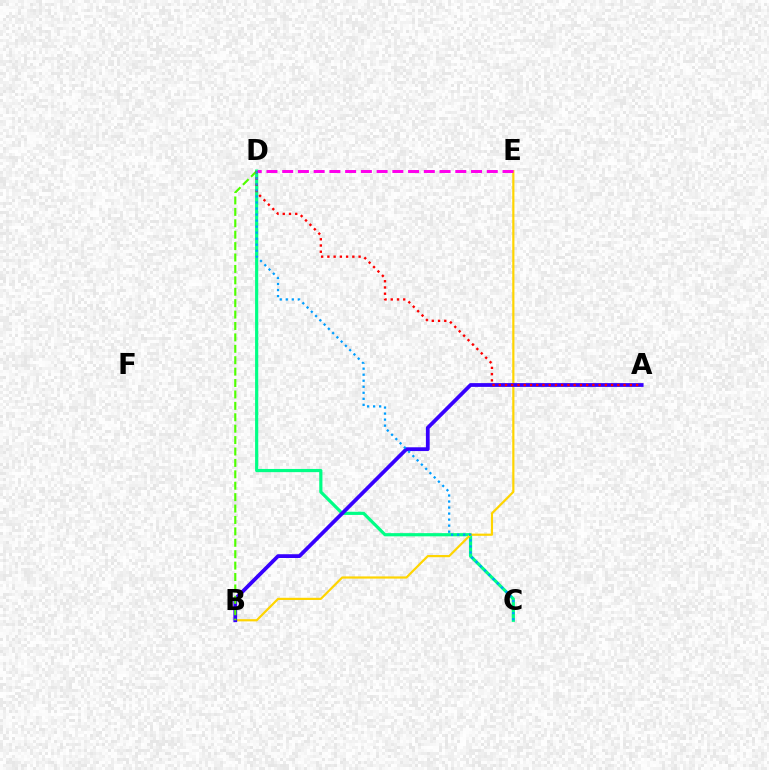{('C', 'D'): [{'color': '#00ff86', 'line_style': 'solid', 'thickness': 2.29}, {'color': '#009eff', 'line_style': 'dotted', 'thickness': 1.64}], ('B', 'E'): [{'color': '#ffd500', 'line_style': 'solid', 'thickness': 1.58}], ('A', 'B'): [{'color': '#3700ff', 'line_style': 'solid', 'thickness': 2.71}], ('B', 'D'): [{'color': '#4fff00', 'line_style': 'dashed', 'thickness': 1.55}], ('D', 'E'): [{'color': '#ff00ed', 'line_style': 'dashed', 'thickness': 2.14}], ('A', 'D'): [{'color': '#ff0000', 'line_style': 'dotted', 'thickness': 1.7}]}